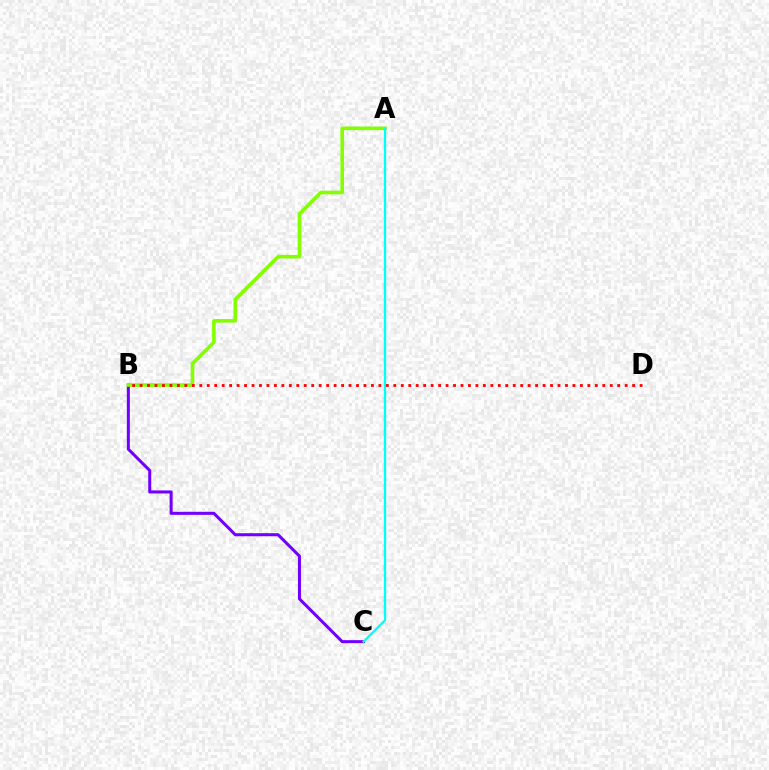{('B', 'C'): [{'color': '#7200ff', 'line_style': 'solid', 'thickness': 2.19}], ('A', 'B'): [{'color': '#84ff00', 'line_style': 'solid', 'thickness': 2.59}], ('A', 'C'): [{'color': '#00fff6', 'line_style': 'solid', 'thickness': 1.66}], ('B', 'D'): [{'color': '#ff0000', 'line_style': 'dotted', 'thickness': 2.03}]}